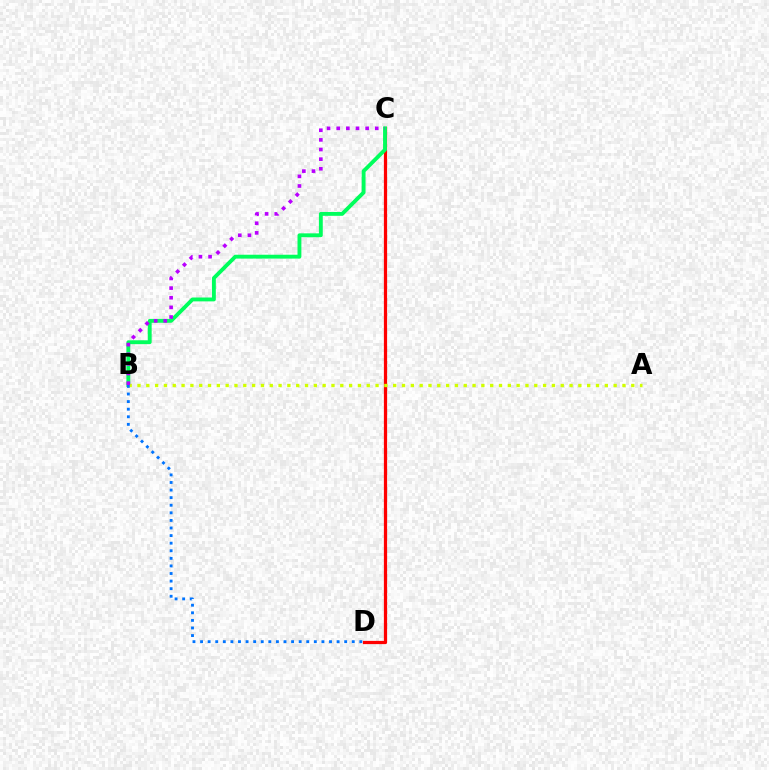{('C', 'D'): [{'color': '#ff0000', 'line_style': 'solid', 'thickness': 2.33}], ('B', 'C'): [{'color': '#00ff5c', 'line_style': 'solid', 'thickness': 2.78}, {'color': '#b900ff', 'line_style': 'dotted', 'thickness': 2.62}], ('A', 'B'): [{'color': '#d1ff00', 'line_style': 'dotted', 'thickness': 2.4}], ('B', 'D'): [{'color': '#0074ff', 'line_style': 'dotted', 'thickness': 2.06}]}